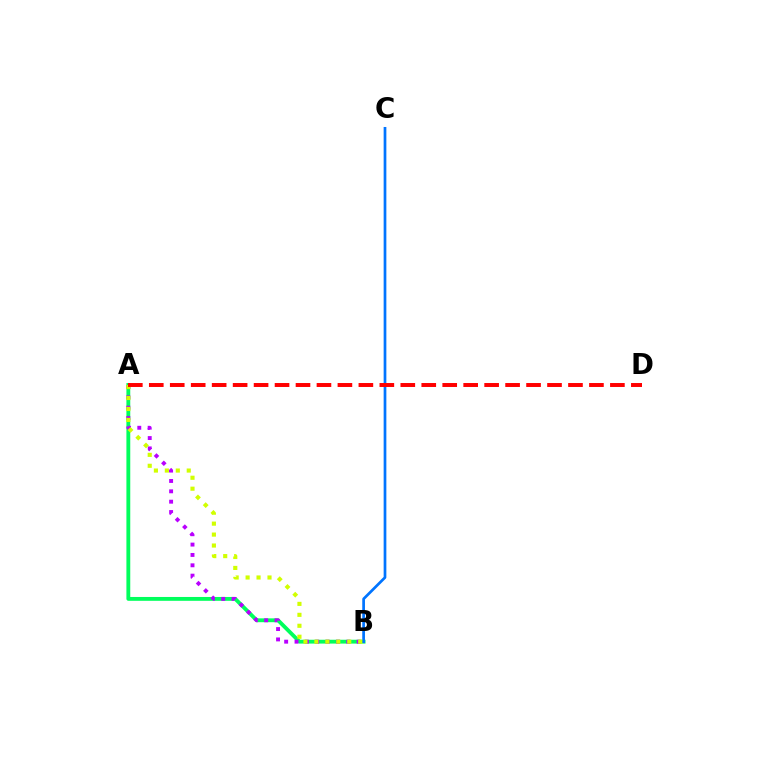{('A', 'B'): [{'color': '#00ff5c', 'line_style': 'solid', 'thickness': 2.77}, {'color': '#b900ff', 'line_style': 'dotted', 'thickness': 2.81}, {'color': '#d1ff00', 'line_style': 'dotted', 'thickness': 2.97}], ('B', 'C'): [{'color': '#0074ff', 'line_style': 'solid', 'thickness': 1.95}], ('A', 'D'): [{'color': '#ff0000', 'line_style': 'dashed', 'thickness': 2.85}]}